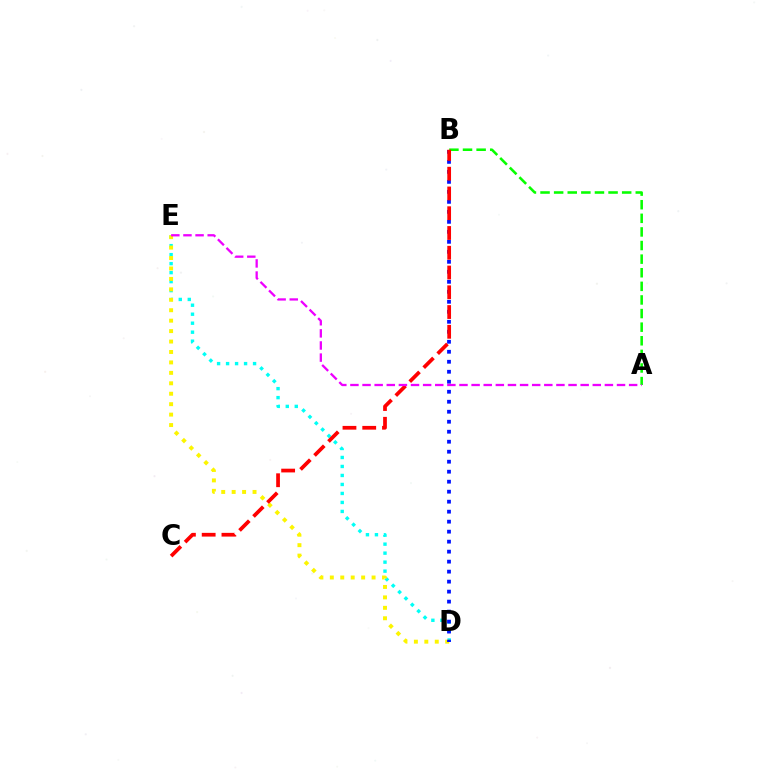{('D', 'E'): [{'color': '#00fff6', 'line_style': 'dotted', 'thickness': 2.44}, {'color': '#fcf500', 'line_style': 'dotted', 'thickness': 2.84}], ('A', 'B'): [{'color': '#08ff00', 'line_style': 'dashed', 'thickness': 1.85}], ('B', 'D'): [{'color': '#0010ff', 'line_style': 'dotted', 'thickness': 2.72}], ('B', 'C'): [{'color': '#ff0000', 'line_style': 'dashed', 'thickness': 2.68}], ('A', 'E'): [{'color': '#ee00ff', 'line_style': 'dashed', 'thickness': 1.65}]}